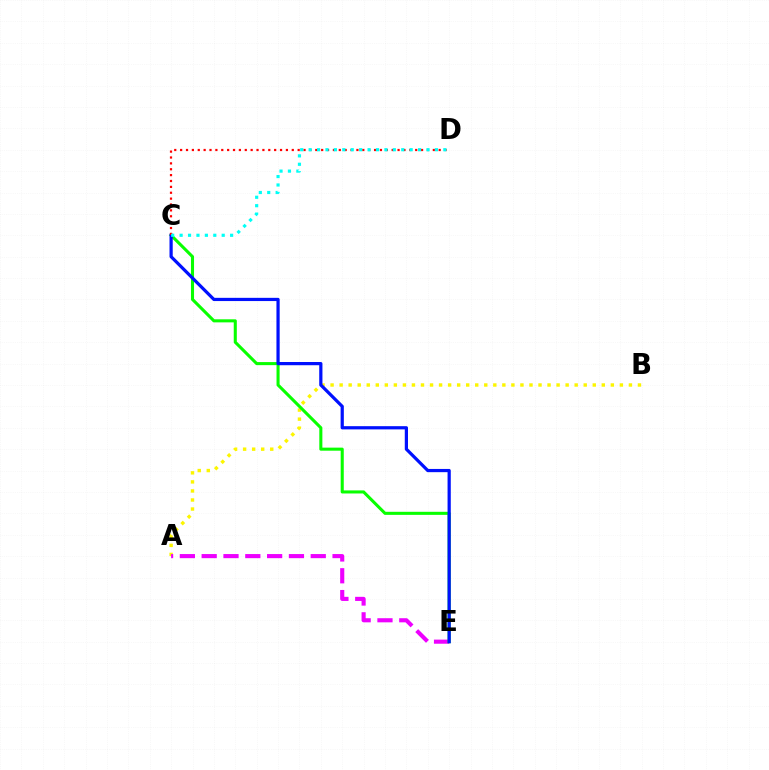{('A', 'B'): [{'color': '#fcf500', 'line_style': 'dotted', 'thickness': 2.46}], ('A', 'E'): [{'color': '#ee00ff', 'line_style': 'dashed', 'thickness': 2.96}], ('C', 'E'): [{'color': '#08ff00', 'line_style': 'solid', 'thickness': 2.21}, {'color': '#0010ff', 'line_style': 'solid', 'thickness': 2.32}], ('C', 'D'): [{'color': '#ff0000', 'line_style': 'dotted', 'thickness': 1.6}, {'color': '#00fff6', 'line_style': 'dotted', 'thickness': 2.29}]}